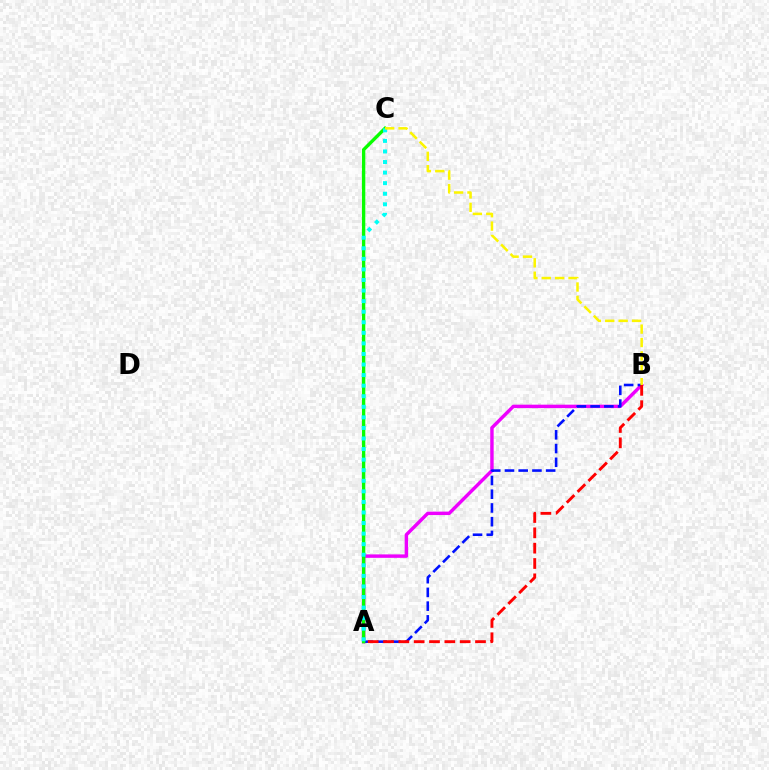{('A', 'B'): [{'color': '#ee00ff', 'line_style': 'solid', 'thickness': 2.47}, {'color': '#0010ff', 'line_style': 'dashed', 'thickness': 1.87}, {'color': '#ff0000', 'line_style': 'dashed', 'thickness': 2.08}], ('A', 'C'): [{'color': '#08ff00', 'line_style': 'solid', 'thickness': 2.42}, {'color': '#00fff6', 'line_style': 'dotted', 'thickness': 2.87}], ('B', 'C'): [{'color': '#fcf500', 'line_style': 'dashed', 'thickness': 1.82}]}